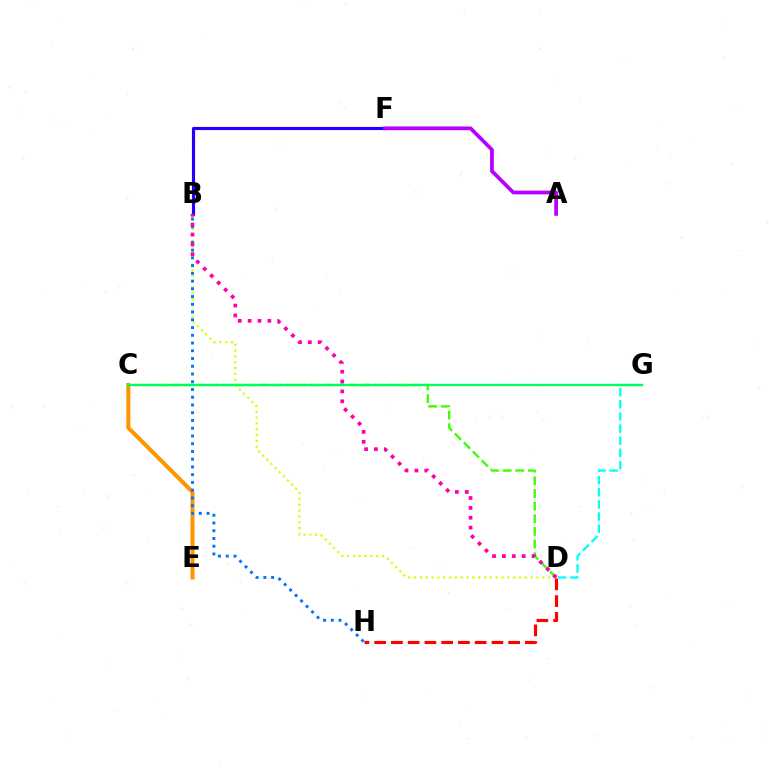{('C', 'D'): [{'color': '#3dff00', 'line_style': 'dashed', 'thickness': 1.72}], ('D', 'G'): [{'color': '#00fff6', 'line_style': 'dashed', 'thickness': 1.65}], ('C', 'E'): [{'color': '#ff9400', 'line_style': 'solid', 'thickness': 2.93}], ('B', 'D'): [{'color': '#d1ff00', 'line_style': 'dotted', 'thickness': 1.58}, {'color': '#ff00ac', 'line_style': 'dotted', 'thickness': 2.68}], ('B', 'F'): [{'color': '#2500ff', 'line_style': 'solid', 'thickness': 2.25}], ('D', 'H'): [{'color': '#ff0000', 'line_style': 'dashed', 'thickness': 2.28}], ('B', 'H'): [{'color': '#0074ff', 'line_style': 'dotted', 'thickness': 2.1}], ('A', 'F'): [{'color': '#b900ff', 'line_style': 'solid', 'thickness': 2.7}], ('C', 'G'): [{'color': '#00ff5c', 'line_style': 'solid', 'thickness': 1.67}]}